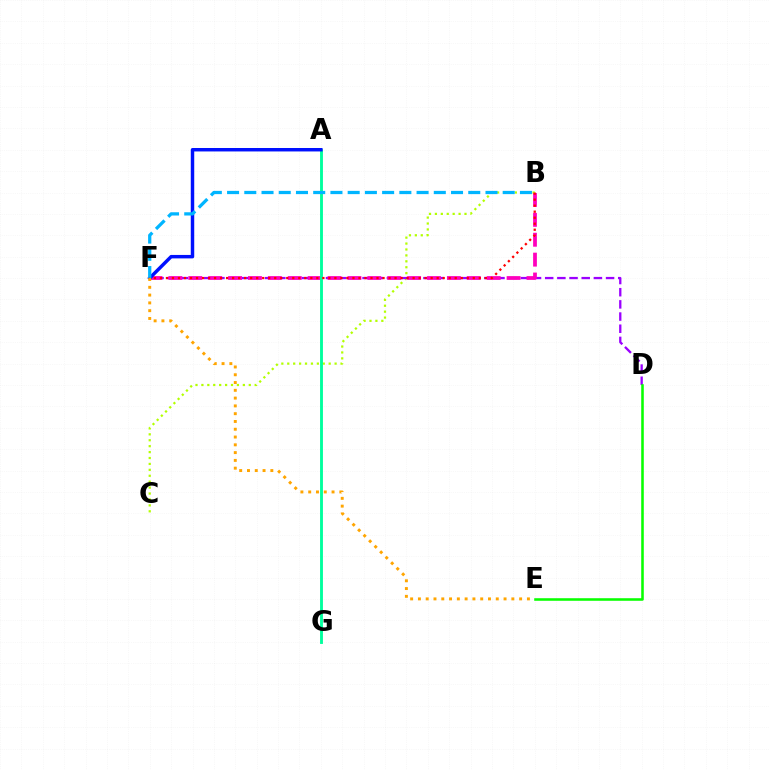{('B', 'C'): [{'color': '#b3ff00', 'line_style': 'dotted', 'thickness': 1.61}], ('D', 'F'): [{'color': '#9b00ff', 'line_style': 'dashed', 'thickness': 1.65}], ('B', 'F'): [{'color': '#ff00bd', 'line_style': 'dashed', 'thickness': 2.7}, {'color': '#00b5ff', 'line_style': 'dashed', 'thickness': 2.34}, {'color': '#ff0000', 'line_style': 'dotted', 'thickness': 1.63}], ('D', 'E'): [{'color': '#08ff00', 'line_style': 'solid', 'thickness': 1.85}], ('A', 'G'): [{'color': '#00ff9d', 'line_style': 'solid', 'thickness': 2.07}], ('A', 'F'): [{'color': '#0010ff', 'line_style': 'solid', 'thickness': 2.49}], ('E', 'F'): [{'color': '#ffa500', 'line_style': 'dotted', 'thickness': 2.12}]}